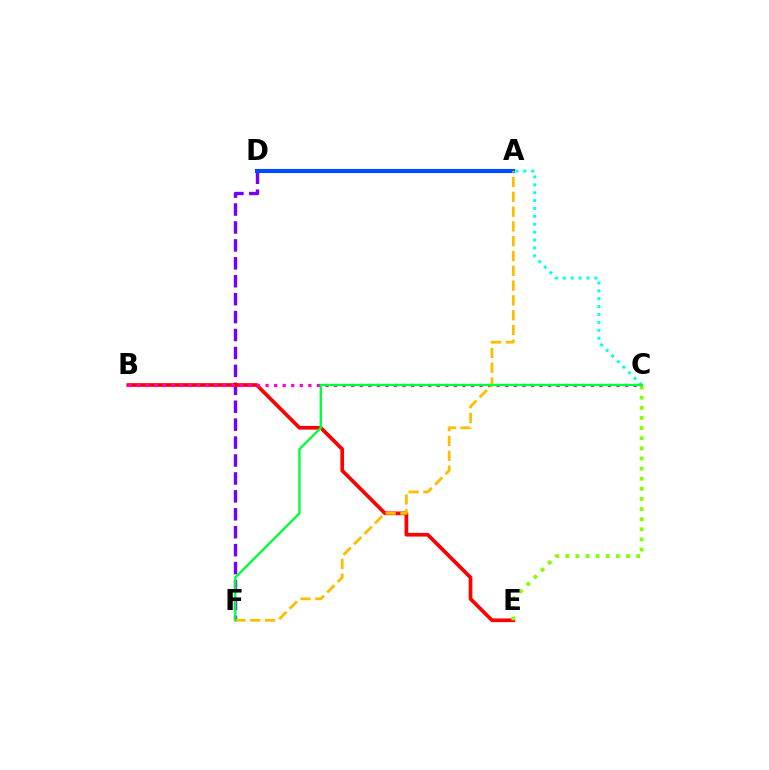{('C', 'D'): [{'color': '#00fff6', 'line_style': 'dotted', 'thickness': 2.14}], ('D', 'F'): [{'color': '#7200ff', 'line_style': 'dashed', 'thickness': 2.44}], ('B', 'E'): [{'color': '#ff0000', 'line_style': 'solid', 'thickness': 2.65}], ('B', 'C'): [{'color': '#ff00cf', 'line_style': 'dotted', 'thickness': 2.33}], ('A', 'D'): [{'color': '#004bff', 'line_style': 'solid', 'thickness': 2.98}], ('A', 'F'): [{'color': '#ffbd00', 'line_style': 'dashed', 'thickness': 2.01}], ('C', 'E'): [{'color': '#84ff00', 'line_style': 'dotted', 'thickness': 2.75}], ('C', 'F'): [{'color': '#00ff39', 'line_style': 'solid', 'thickness': 1.7}]}